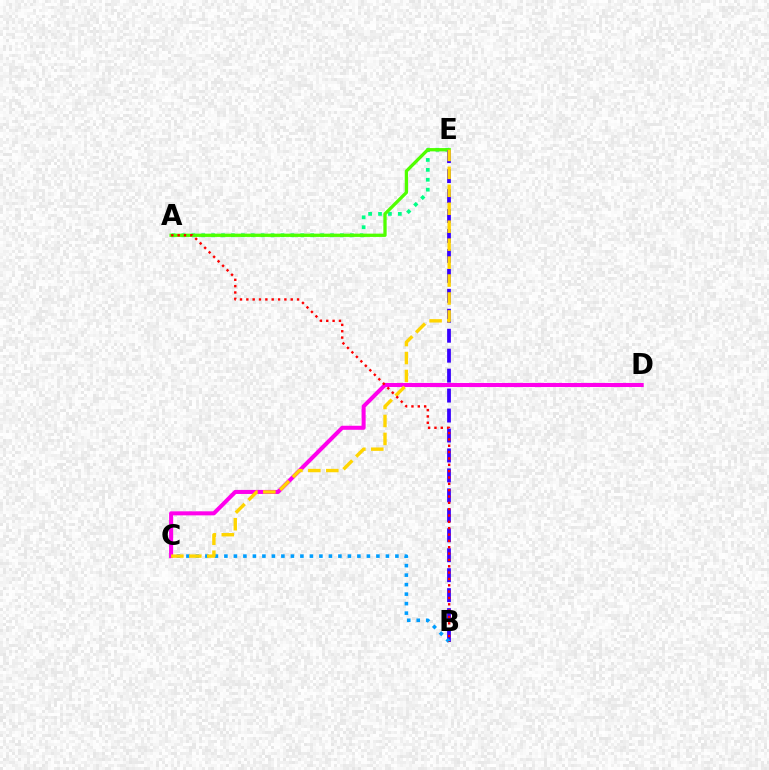{('A', 'E'): [{'color': '#00ff86', 'line_style': 'dotted', 'thickness': 2.69}, {'color': '#4fff00', 'line_style': 'solid', 'thickness': 2.37}], ('C', 'D'): [{'color': '#ff00ed', 'line_style': 'solid', 'thickness': 2.91}], ('B', 'E'): [{'color': '#3700ff', 'line_style': 'dashed', 'thickness': 2.71}], ('B', 'C'): [{'color': '#009eff', 'line_style': 'dotted', 'thickness': 2.58}], ('C', 'E'): [{'color': '#ffd500', 'line_style': 'dashed', 'thickness': 2.44}], ('A', 'B'): [{'color': '#ff0000', 'line_style': 'dotted', 'thickness': 1.72}]}